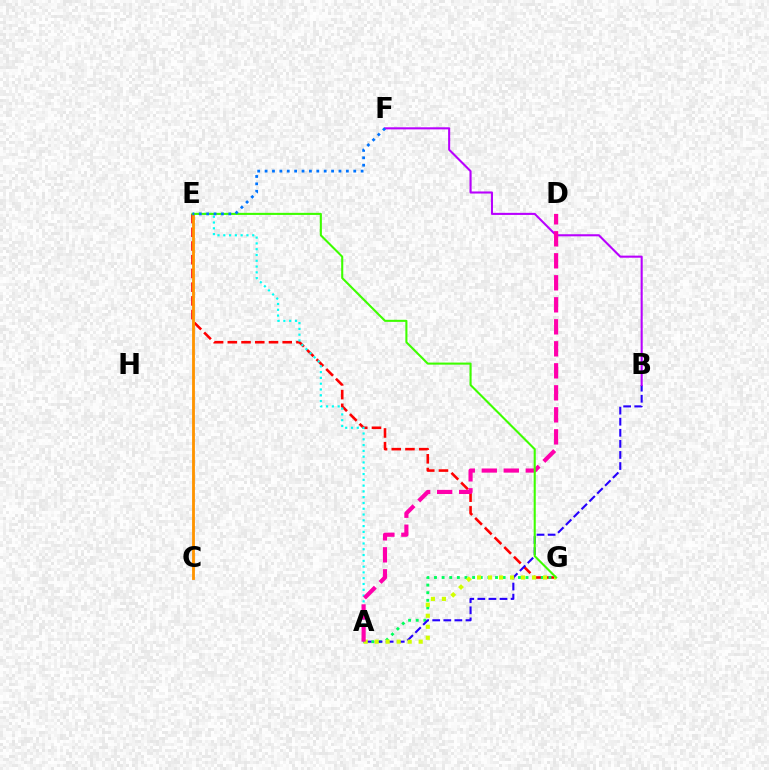{('E', 'G'): [{'color': '#ff0000', 'line_style': 'dashed', 'thickness': 1.86}, {'color': '#3dff00', 'line_style': 'solid', 'thickness': 1.5}], ('C', 'E'): [{'color': '#ff9400', 'line_style': 'solid', 'thickness': 2.04}], ('A', 'E'): [{'color': '#00fff6', 'line_style': 'dotted', 'thickness': 1.57}], ('A', 'G'): [{'color': '#00ff5c', 'line_style': 'dotted', 'thickness': 2.07}, {'color': '#d1ff00', 'line_style': 'dotted', 'thickness': 2.99}], ('A', 'B'): [{'color': '#2500ff', 'line_style': 'dashed', 'thickness': 1.51}], ('B', 'F'): [{'color': '#b900ff', 'line_style': 'solid', 'thickness': 1.5}], ('A', 'D'): [{'color': '#ff00ac', 'line_style': 'dashed', 'thickness': 2.99}], ('E', 'F'): [{'color': '#0074ff', 'line_style': 'dotted', 'thickness': 2.01}]}